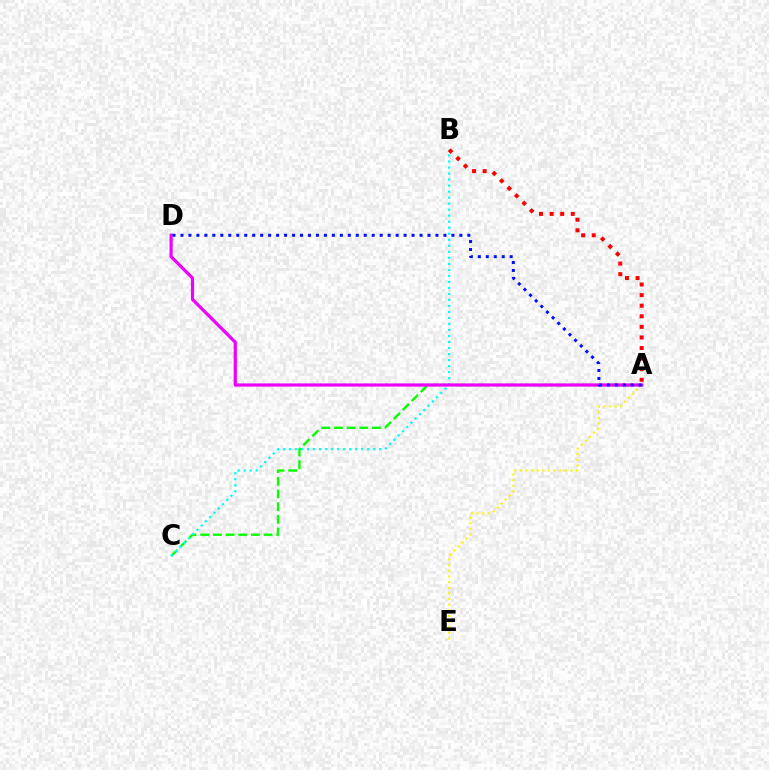{('A', 'C'): [{'color': '#08ff00', 'line_style': 'dashed', 'thickness': 1.72}], ('B', 'C'): [{'color': '#00fff6', 'line_style': 'dotted', 'thickness': 1.64}], ('A', 'E'): [{'color': '#fcf500', 'line_style': 'dotted', 'thickness': 1.53}], ('A', 'D'): [{'color': '#ee00ff', 'line_style': 'solid', 'thickness': 2.3}, {'color': '#0010ff', 'line_style': 'dotted', 'thickness': 2.17}], ('A', 'B'): [{'color': '#ff0000', 'line_style': 'dotted', 'thickness': 2.88}]}